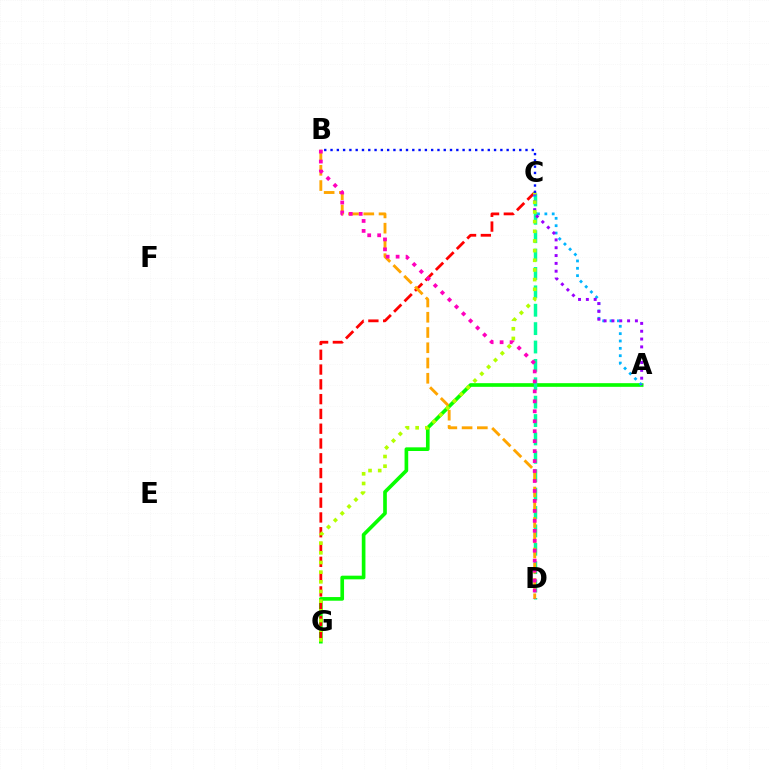{('A', 'G'): [{'color': '#08ff00', 'line_style': 'solid', 'thickness': 2.63}], ('C', 'G'): [{'color': '#ff0000', 'line_style': 'dashed', 'thickness': 2.01}, {'color': '#b3ff00', 'line_style': 'dotted', 'thickness': 2.63}], ('C', 'D'): [{'color': '#00ff9d', 'line_style': 'dashed', 'thickness': 2.5}], ('B', 'D'): [{'color': '#ffa500', 'line_style': 'dashed', 'thickness': 2.07}, {'color': '#ff00bd', 'line_style': 'dotted', 'thickness': 2.71}], ('A', 'C'): [{'color': '#00b5ff', 'line_style': 'dotted', 'thickness': 2.0}, {'color': '#9b00ff', 'line_style': 'dotted', 'thickness': 2.13}], ('B', 'C'): [{'color': '#0010ff', 'line_style': 'dotted', 'thickness': 1.71}]}